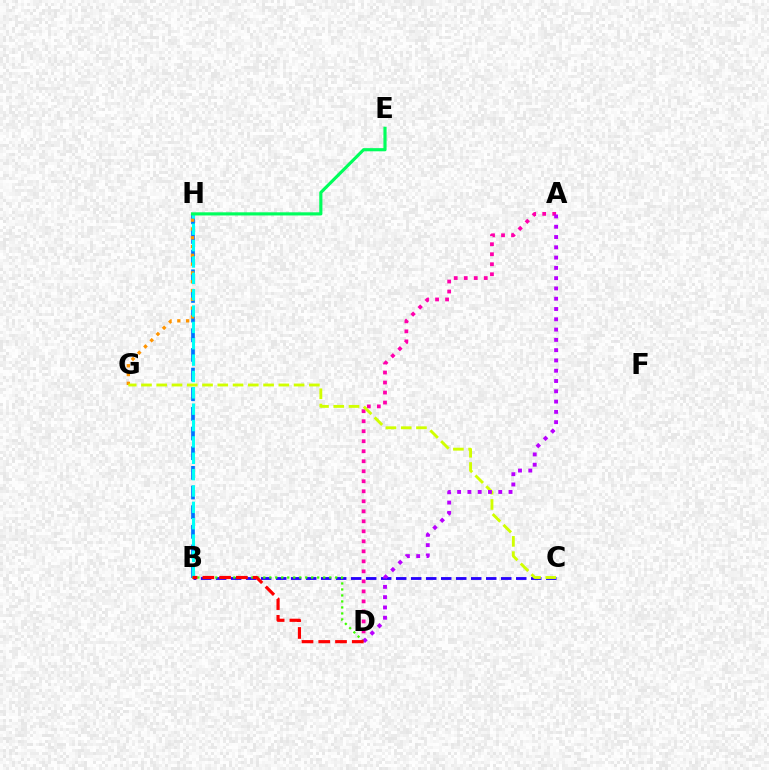{('A', 'D'): [{'color': '#ff00ac', 'line_style': 'dotted', 'thickness': 2.72}, {'color': '#b900ff', 'line_style': 'dotted', 'thickness': 2.79}], ('B', 'H'): [{'color': '#0074ff', 'line_style': 'dashed', 'thickness': 2.67}, {'color': '#00fff6', 'line_style': 'dashed', 'thickness': 2.22}], ('G', 'H'): [{'color': '#ff9400', 'line_style': 'dotted', 'thickness': 2.39}], ('B', 'C'): [{'color': '#2500ff', 'line_style': 'dashed', 'thickness': 2.04}], ('C', 'G'): [{'color': '#d1ff00', 'line_style': 'dashed', 'thickness': 2.07}], ('B', 'D'): [{'color': '#3dff00', 'line_style': 'dotted', 'thickness': 1.63}, {'color': '#ff0000', 'line_style': 'dashed', 'thickness': 2.28}], ('E', 'H'): [{'color': '#00ff5c', 'line_style': 'solid', 'thickness': 2.27}]}